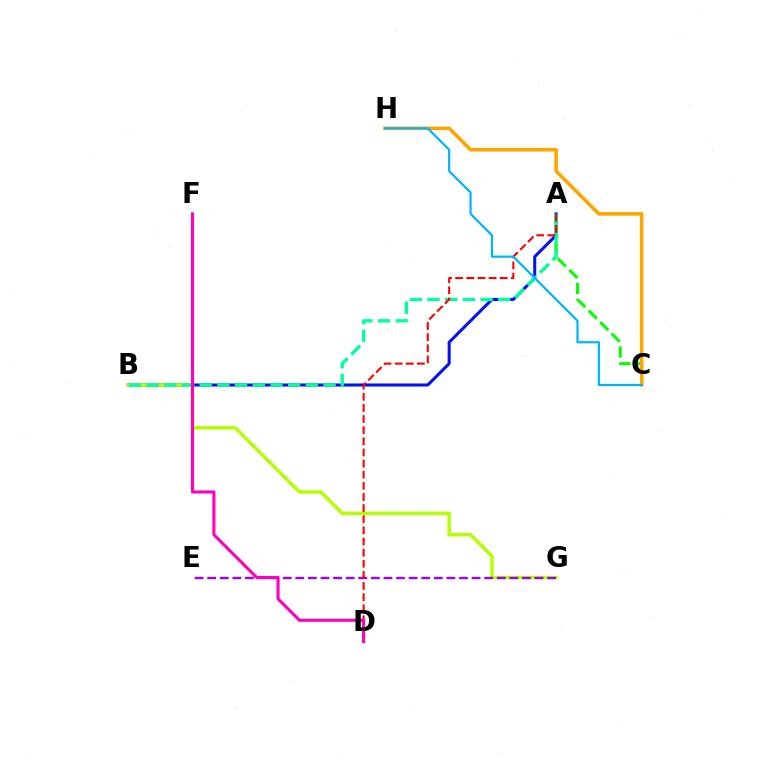{('A', 'B'): [{'color': '#0010ff', 'line_style': 'solid', 'thickness': 2.18}, {'color': '#00ff9d', 'line_style': 'dashed', 'thickness': 2.4}], ('B', 'G'): [{'color': '#b3ff00', 'line_style': 'solid', 'thickness': 2.5}], ('A', 'C'): [{'color': '#08ff00', 'line_style': 'dashed', 'thickness': 2.21}], ('C', 'H'): [{'color': '#ffa500', 'line_style': 'solid', 'thickness': 2.56}, {'color': '#00b5ff', 'line_style': 'solid', 'thickness': 1.6}], ('E', 'G'): [{'color': '#9b00ff', 'line_style': 'dashed', 'thickness': 1.71}], ('A', 'D'): [{'color': '#ff0000', 'line_style': 'dashed', 'thickness': 1.51}], ('D', 'F'): [{'color': '#ff00bd', 'line_style': 'solid', 'thickness': 2.23}]}